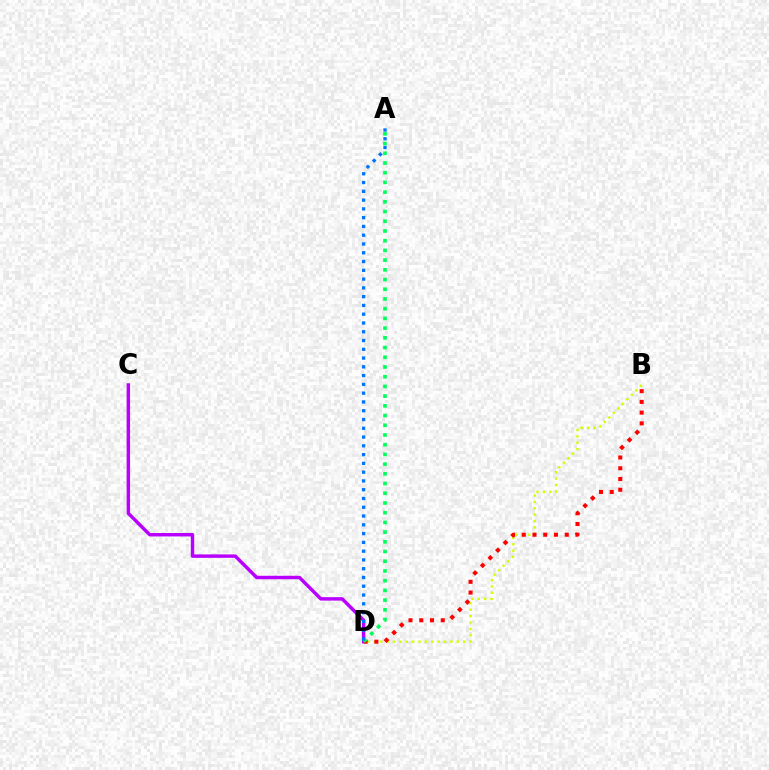{('B', 'D'): [{'color': '#d1ff00', 'line_style': 'dotted', 'thickness': 1.73}, {'color': '#ff0000', 'line_style': 'dotted', 'thickness': 2.92}], ('C', 'D'): [{'color': '#b900ff', 'line_style': 'solid', 'thickness': 2.48}], ('A', 'D'): [{'color': '#00ff5c', 'line_style': 'dotted', 'thickness': 2.64}, {'color': '#0074ff', 'line_style': 'dotted', 'thickness': 2.38}]}